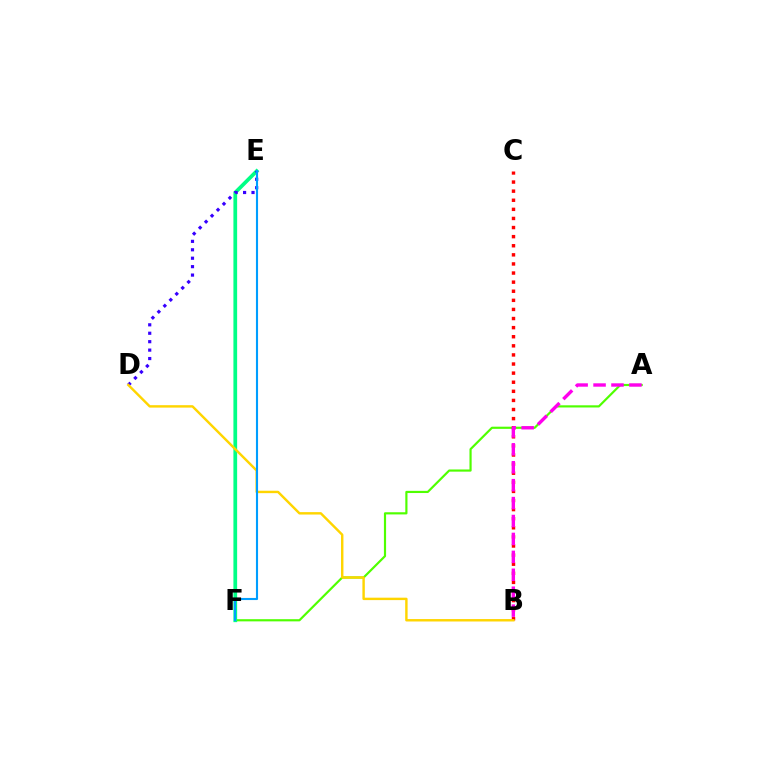{('A', 'F'): [{'color': '#4fff00', 'line_style': 'solid', 'thickness': 1.57}], ('E', 'F'): [{'color': '#00ff86', 'line_style': 'solid', 'thickness': 2.68}, {'color': '#009eff', 'line_style': 'solid', 'thickness': 1.52}], ('B', 'C'): [{'color': '#ff0000', 'line_style': 'dotted', 'thickness': 2.47}], ('A', 'B'): [{'color': '#ff00ed', 'line_style': 'dashed', 'thickness': 2.44}], ('D', 'E'): [{'color': '#3700ff', 'line_style': 'dotted', 'thickness': 2.29}], ('B', 'D'): [{'color': '#ffd500', 'line_style': 'solid', 'thickness': 1.74}]}